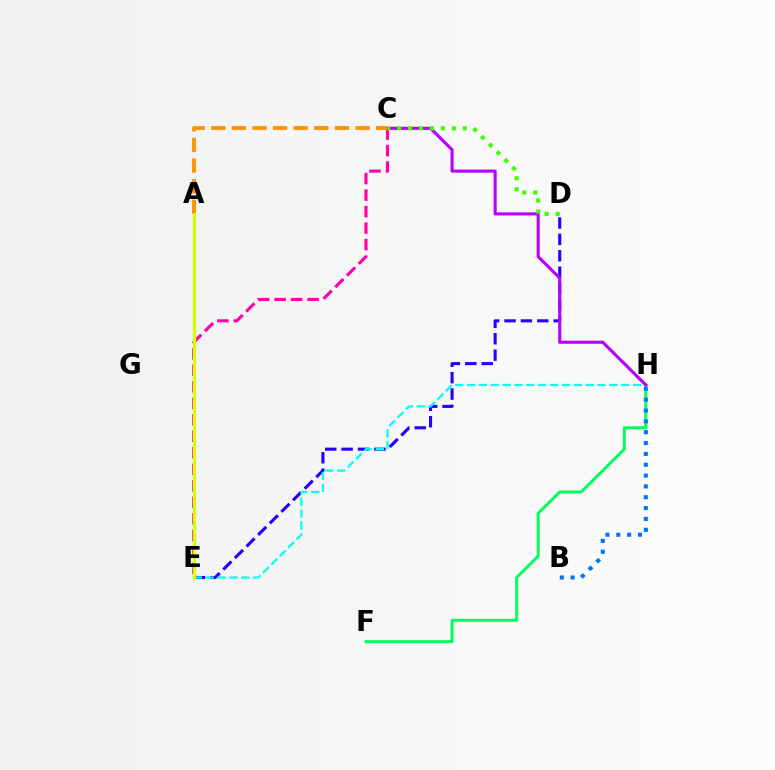{('F', 'H'): [{'color': '#00ff5c', 'line_style': 'solid', 'thickness': 2.13}], ('D', 'E'): [{'color': '#2500ff', 'line_style': 'dashed', 'thickness': 2.23}], ('E', 'H'): [{'color': '#00fff6', 'line_style': 'dashed', 'thickness': 1.61}], ('C', 'H'): [{'color': '#b900ff', 'line_style': 'solid', 'thickness': 2.24}], ('A', 'E'): [{'color': '#ff0000', 'line_style': 'solid', 'thickness': 1.98}, {'color': '#d1ff00', 'line_style': 'solid', 'thickness': 2.31}], ('C', 'E'): [{'color': '#ff00ac', 'line_style': 'dashed', 'thickness': 2.24}], ('C', 'D'): [{'color': '#3dff00', 'line_style': 'dotted', 'thickness': 2.97}], ('A', 'C'): [{'color': '#ff9400', 'line_style': 'dashed', 'thickness': 2.8}], ('B', 'H'): [{'color': '#0074ff', 'line_style': 'dotted', 'thickness': 2.94}]}